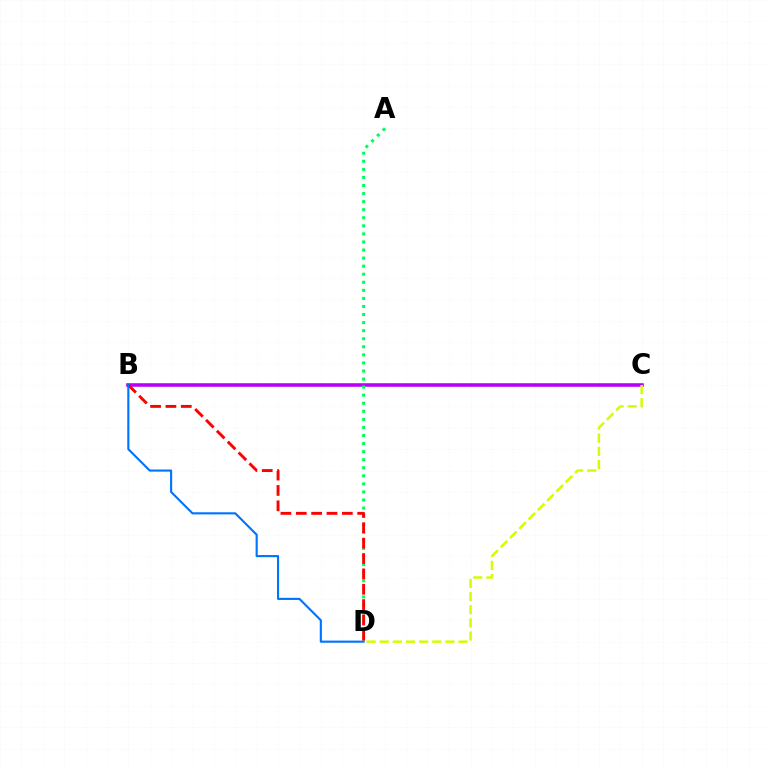{('B', 'C'): [{'color': '#b900ff', 'line_style': 'solid', 'thickness': 2.57}], ('A', 'D'): [{'color': '#00ff5c', 'line_style': 'dotted', 'thickness': 2.19}], ('B', 'D'): [{'color': '#ff0000', 'line_style': 'dashed', 'thickness': 2.09}, {'color': '#0074ff', 'line_style': 'solid', 'thickness': 1.53}], ('C', 'D'): [{'color': '#d1ff00', 'line_style': 'dashed', 'thickness': 1.79}]}